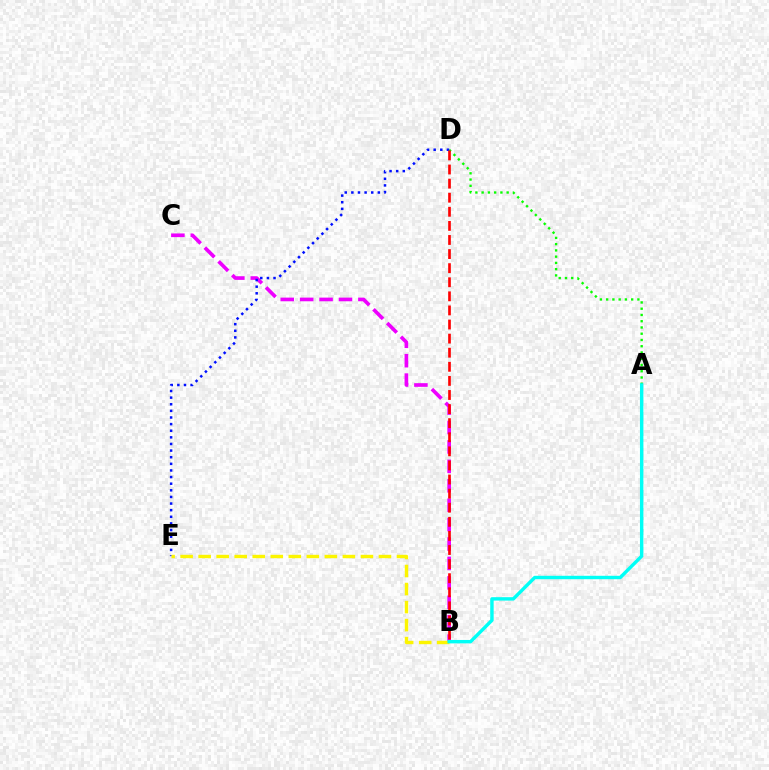{('A', 'D'): [{'color': '#08ff00', 'line_style': 'dotted', 'thickness': 1.7}], ('B', 'C'): [{'color': '#ee00ff', 'line_style': 'dashed', 'thickness': 2.64}], ('D', 'E'): [{'color': '#0010ff', 'line_style': 'dotted', 'thickness': 1.8}], ('B', 'D'): [{'color': '#ff0000', 'line_style': 'dashed', 'thickness': 1.91}], ('B', 'E'): [{'color': '#fcf500', 'line_style': 'dashed', 'thickness': 2.45}], ('A', 'B'): [{'color': '#00fff6', 'line_style': 'solid', 'thickness': 2.46}]}